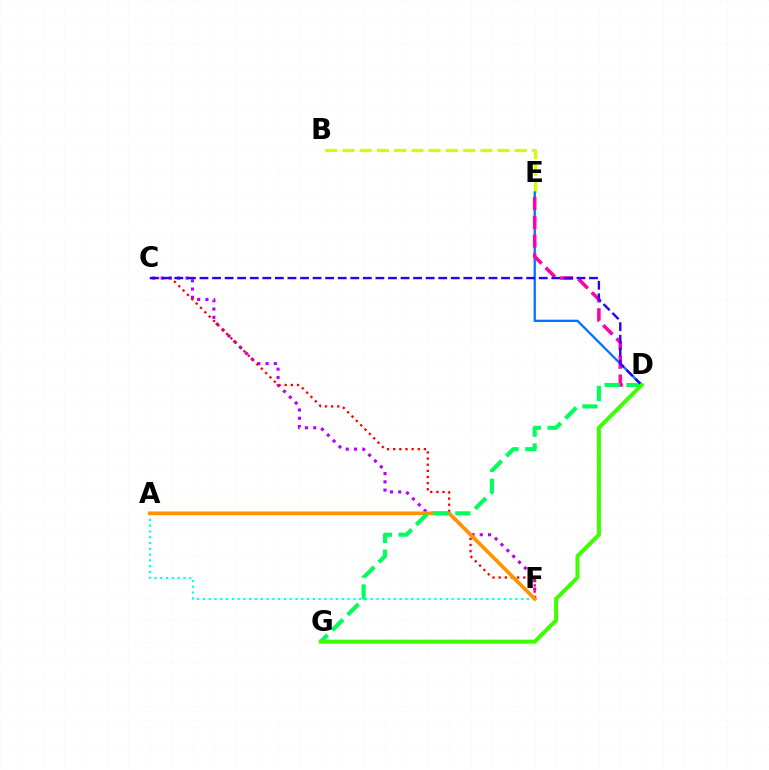{('B', 'E'): [{'color': '#d1ff00', 'line_style': 'dashed', 'thickness': 2.34}], ('C', 'F'): [{'color': '#b900ff', 'line_style': 'dotted', 'thickness': 2.25}, {'color': '#ff0000', 'line_style': 'dotted', 'thickness': 1.67}], ('D', 'E'): [{'color': '#0074ff', 'line_style': 'solid', 'thickness': 1.66}, {'color': '#ff00ac', 'line_style': 'dashed', 'thickness': 2.55}], ('A', 'F'): [{'color': '#00fff6', 'line_style': 'dotted', 'thickness': 1.57}, {'color': '#ff9400', 'line_style': 'solid', 'thickness': 2.67}], ('D', 'G'): [{'color': '#00ff5c', 'line_style': 'dashed', 'thickness': 2.97}, {'color': '#3dff00', 'line_style': 'solid', 'thickness': 2.88}], ('C', 'D'): [{'color': '#2500ff', 'line_style': 'dashed', 'thickness': 1.71}]}